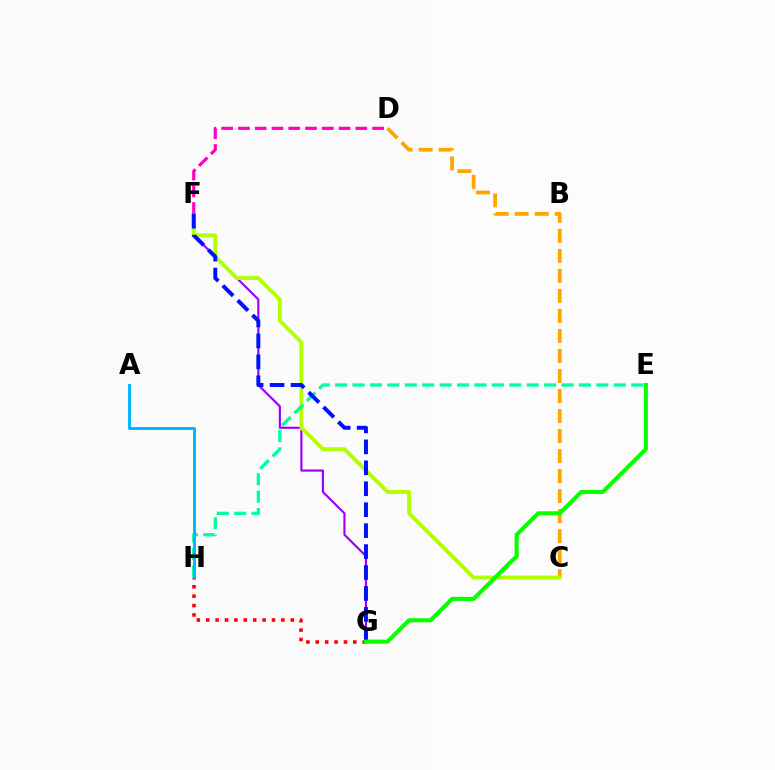{('C', 'D'): [{'color': '#ffa500', 'line_style': 'dashed', 'thickness': 2.72}], ('F', 'G'): [{'color': '#9b00ff', 'line_style': 'solid', 'thickness': 1.55}, {'color': '#0010ff', 'line_style': 'dashed', 'thickness': 2.84}], ('C', 'F'): [{'color': '#b3ff00', 'line_style': 'solid', 'thickness': 2.78}], ('E', 'H'): [{'color': '#00ff9d', 'line_style': 'dashed', 'thickness': 2.37}], ('D', 'F'): [{'color': '#ff00bd', 'line_style': 'dashed', 'thickness': 2.28}], ('G', 'H'): [{'color': '#ff0000', 'line_style': 'dotted', 'thickness': 2.55}], ('A', 'H'): [{'color': '#00b5ff', 'line_style': 'solid', 'thickness': 2.09}], ('E', 'G'): [{'color': '#08ff00', 'line_style': 'solid', 'thickness': 2.94}]}